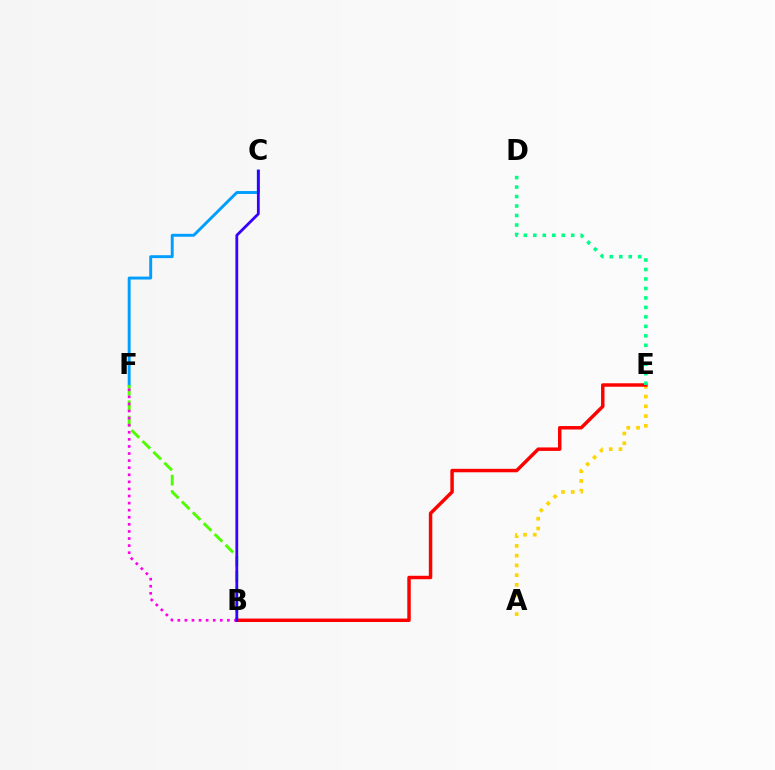{('C', 'F'): [{'color': '#009eff', 'line_style': 'solid', 'thickness': 2.1}], ('B', 'F'): [{'color': '#4fff00', 'line_style': 'dashed', 'thickness': 2.09}, {'color': '#ff00ed', 'line_style': 'dotted', 'thickness': 1.92}], ('A', 'E'): [{'color': '#ffd500', 'line_style': 'dotted', 'thickness': 2.65}], ('B', 'E'): [{'color': '#ff0000', 'line_style': 'solid', 'thickness': 2.49}], ('D', 'E'): [{'color': '#00ff86', 'line_style': 'dotted', 'thickness': 2.57}], ('B', 'C'): [{'color': '#3700ff', 'line_style': 'solid', 'thickness': 2.02}]}